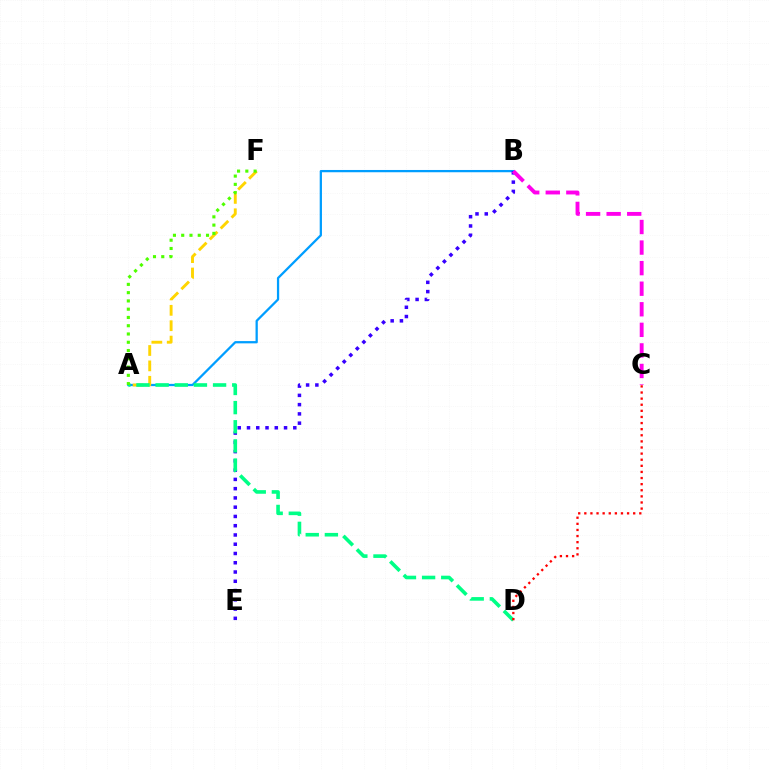{('A', 'B'): [{'color': '#009eff', 'line_style': 'solid', 'thickness': 1.63}], ('B', 'E'): [{'color': '#3700ff', 'line_style': 'dotted', 'thickness': 2.52}], ('A', 'F'): [{'color': '#ffd500', 'line_style': 'dashed', 'thickness': 2.09}, {'color': '#4fff00', 'line_style': 'dotted', 'thickness': 2.25}], ('B', 'C'): [{'color': '#ff00ed', 'line_style': 'dashed', 'thickness': 2.79}], ('A', 'D'): [{'color': '#00ff86', 'line_style': 'dashed', 'thickness': 2.6}], ('C', 'D'): [{'color': '#ff0000', 'line_style': 'dotted', 'thickness': 1.66}]}